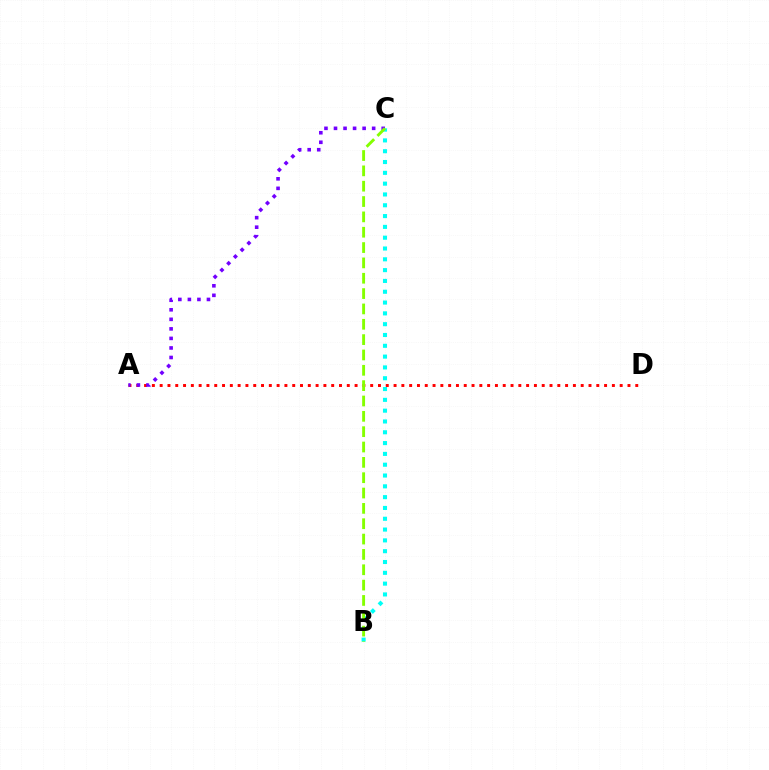{('A', 'D'): [{'color': '#ff0000', 'line_style': 'dotted', 'thickness': 2.12}], ('B', 'C'): [{'color': '#00fff6', 'line_style': 'dotted', 'thickness': 2.94}, {'color': '#84ff00', 'line_style': 'dashed', 'thickness': 2.08}], ('A', 'C'): [{'color': '#7200ff', 'line_style': 'dotted', 'thickness': 2.59}]}